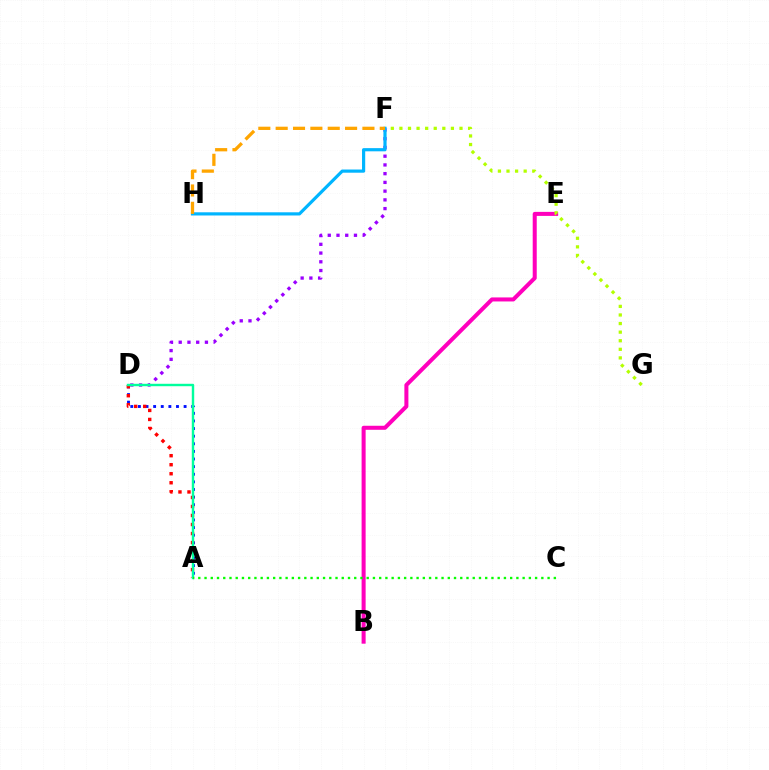{('B', 'E'): [{'color': '#ff00bd', 'line_style': 'solid', 'thickness': 2.9}], ('F', 'G'): [{'color': '#b3ff00', 'line_style': 'dotted', 'thickness': 2.33}], ('A', 'D'): [{'color': '#0010ff', 'line_style': 'dotted', 'thickness': 2.07}, {'color': '#ff0000', 'line_style': 'dotted', 'thickness': 2.45}, {'color': '#00ff9d', 'line_style': 'solid', 'thickness': 1.74}], ('D', 'F'): [{'color': '#9b00ff', 'line_style': 'dotted', 'thickness': 2.37}], ('A', 'C'): [{'color': '#08ff00', 'line_style': 'dotted', 'thickness': 1.69}], ('F', 'H'): [{'color': '#00b5ff', 'line_style': 'solid', 'thickness': 2.29}, {'color': '#ffa500', 'line_style': 'dashed', 'thickness': 2.36}]}